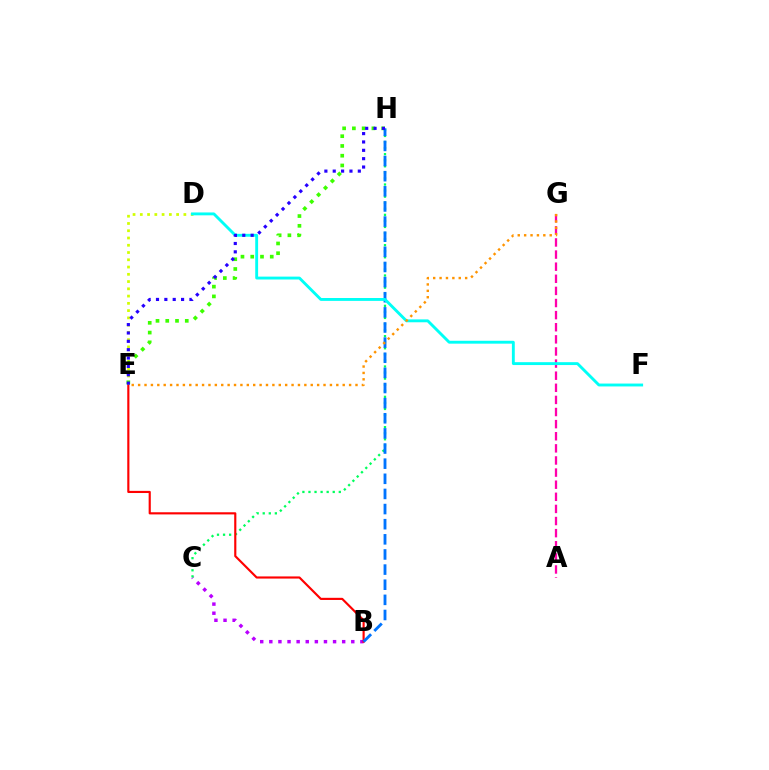{('B', 'C'): [{'color': '#b900ff', 'line_style': 'dotted', 'thickness': 2.47}], ('C', 'H'): [{'color': '#00ff5c', 'line_style': 'dotted', 'thickness': 1.65}], ('A', 'G'): [{'color': '#ff00ac', 'line_style': 'dashed', 'thickness': 1.65}], ('B', 'E'): [{'color': '#ff0000', 'line_style': 'solid', 'thickness': 1.55}], ('D', 'E'): [{'color': '#d1ff00', 'line_style': 'dotted', 'thickness': 1.97}], ('E', 'H'): [{'color': '#3dff00', 'line_style': 'dotted', 'thickness': 2.65}, {'color': '#2500ff', 'line_style': 'dotted', 'thickness': 2.27}], ('B', 'H'): [{'color': '#0074ff', 'line_style': 'dashed', 'thickness': 2.06}], ('D', 'F'): [{'color': '#00fff6', 'line_style': 'solid', 'thickness': 2.07}], ('E', 'G'): [{'color': '#ff9400', 'line_style': 'dotted', 'thickness': 1.74}]}